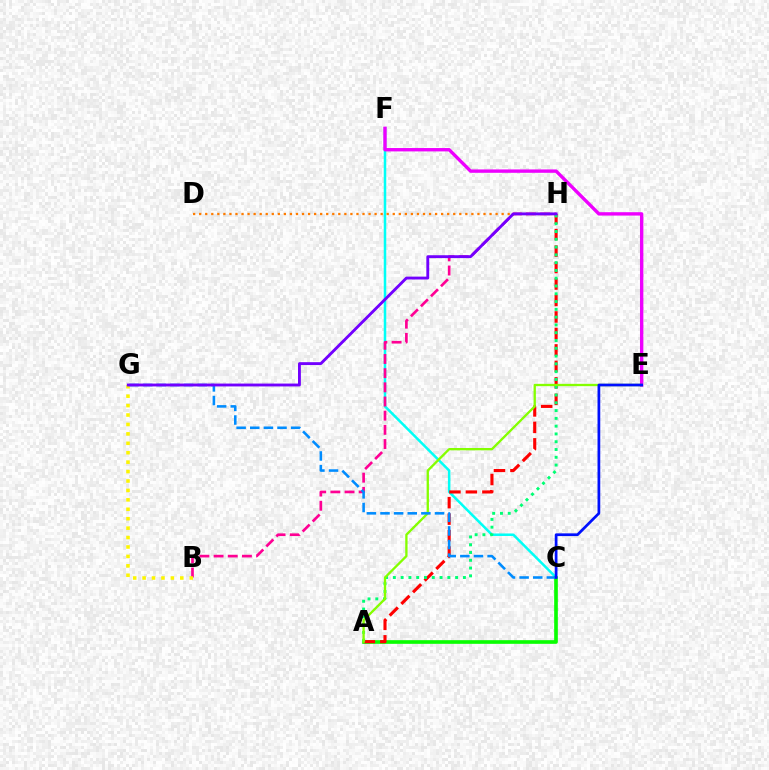{('C', 'F'): [{'color': '#00fff6', 'line_style': 'solid', 'thickness': 1.81}], ('B', 'H'): [{'color': '#ff0094', 'line_style': 'dashed', 'thickness': 1.93}], ('D', 'H'): [{'color': '#ff7c00', 'line_style': 'dotted', 'thickness': 1.64}], ('E', 'F'): [{'color': '#ee00ff', 'line_style': 'solid', 'thickness': 2.43}], ('A', 'C'): [{'color': '#08ff00', 'line_style': 'solid', 'thickness': 2.63}], ('A', 'H'): [{'color': '#ff0000', 'line_style': 'dashed', 'thickness': 2.24}, {'color': '#00ff74', 'line_style': 'dotted', 'thickness': 2.12}], ('B', 'G'): [{'color': '#fcf500', 'line_style': 'dotted', 'thickness': 2.56}], ('A', 'E'): [{'color': '#84ff00', 'line_style': 'solid', 'thickness': 1.67}], ('C', 'G'): [{'color': '#008cff', 'line_style': 'dashed', 'thickness': 1.85}], ('G', 'H'): [{'color': '#7200ff', 'line_style': 'solid', 'thickness': 2.07}], ('C', 'E'): [{'color': '#0010ff', 'line_style': 'solid', 'thickness': 1.96}]}